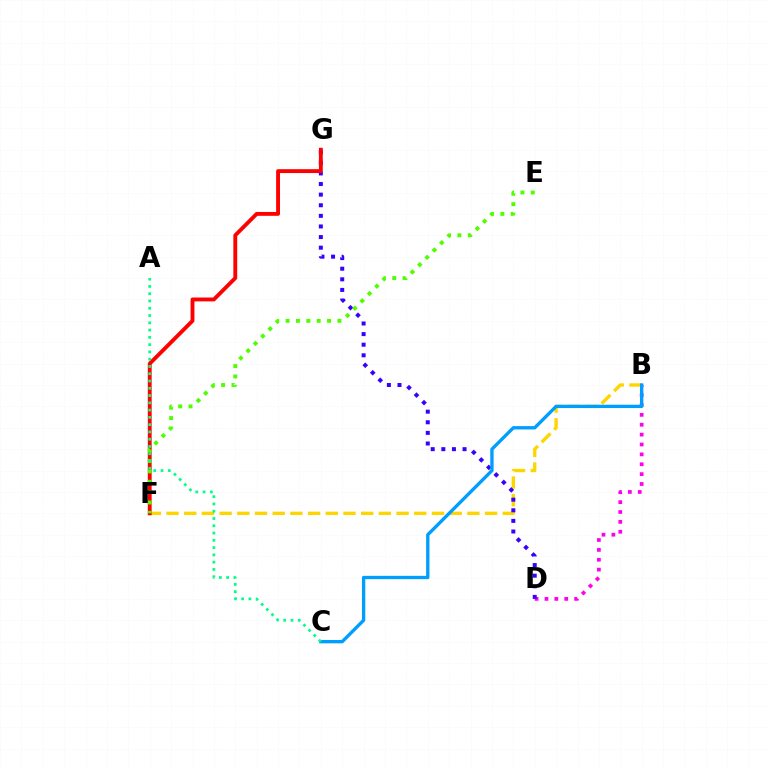{('B', 'D'): [{'color': '#ff00ed', 'line_style': 'dotted', 'thickness': 2.68}], ('B', 'F'): [{'color': '#ffd500', 'line_style': 'dashed', 'thickness': 2.4}], ('D', 'G'): [{'color': '#3700ff', 'line_style': 'dotted', 'thickness': 2.88}], ('F', 'G'): [{'color': '#ff0000', 'line_style': 'solid', 'thickness': 2.78}], ('E', 'F'): [{'color': '#4fff00', 'line_style': 'dotted', 'thickness': 2.82}], ('B', 'C'): [{'color': '#009eff', 'line_style': 'solid', 'thickness': 2.4}], ('A', 'C'): [{'color': '#00ff86', 'line_style': 'dotted', 'thickness': 1.98}]}